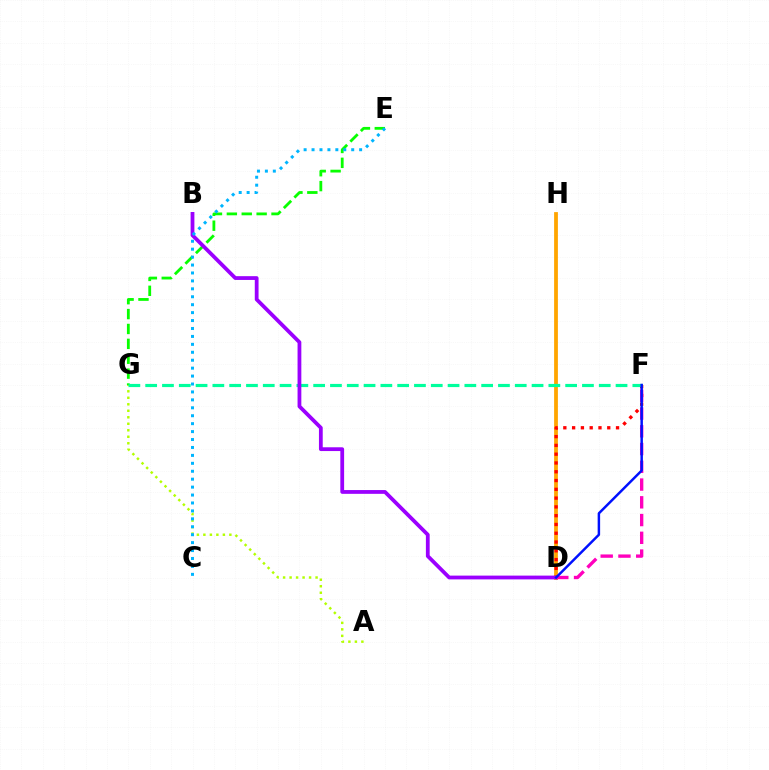{('A', 'G'): [{'color': '#b3ff00', 'line_style': 'dotted', 'thickness': 1.76}], ('D', 'H'): [{'color': '#ffa500', 'line_style': 'solid', 'thickness': 2.72}], ('E', 'G'): [{'color': '#08ff00', 'line_style': 'dashed', 'thickness': 2.02}], ('D', 'F'): [{'color': '#ff0000', 'line_style': 'dotted', 'thickness': 2.39}, {'color': '#ff00bd', 'line_style': 'dashed', 'thickness': 2.41}, {'color': '#0010ff', 'line_style': 'solid', 'thickness': 1.78}], ('F', 'G'): [{'color': '#00ff9d', 'line_style': 'dashed', 'thickness': 2.28}], ('B', 'D'): [{'color': '#9b00ff', 'line_style': 'solid', 'thickness': 2.72}], ('C', 'E'): [{'color': '#00b5ff', 'line_style': 'dotted', 'thickness': 2.15}]}